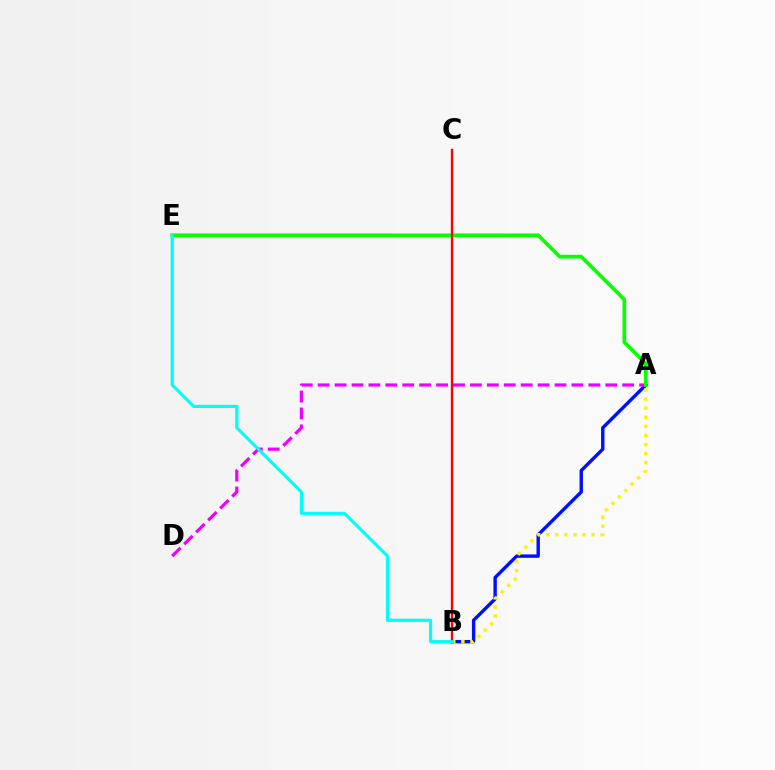{('A', 'B'): [{'color': '#0010ff', 'line_style': 'solid', 'thickness': 2.45}, {'color': '#fcf500', 'line_style': 'dotted', 'thickness': 2.46}], ('A', 'D'): [{'color': '#ee00ff', 'line_style': 'dashed', 'thickness': 2.3}], ('A', 'E'): [{'color': '#08ff00', 'line_style': 'solid', 'thickness': 2.65}], ('B', 'C'): [{'color': '#ff0000', 'line_style': 'solid', 'thickness': 1.68}], ('B', 'E'): [{'color': '#00fff6', 'line_style': 'solid', 'thickness': 2.3}]}